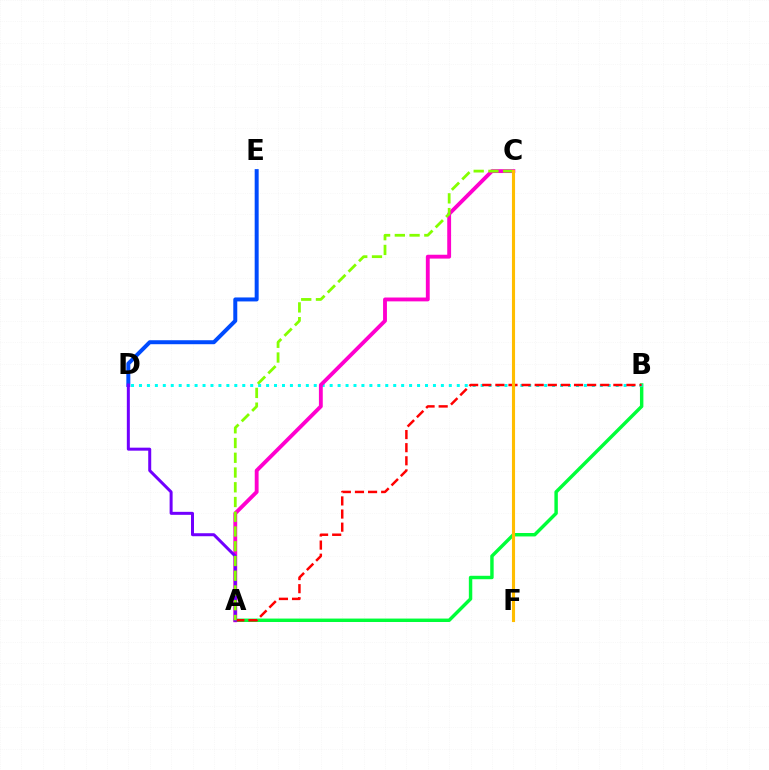{('A', 'B'): [{'color': '#00ff39', 'line_style': 'solid', 'thickness': 2.47}, {'color': '#ff0000', 'line_style': 'dashed', 'thickness': 1.78}], ('D', 'E'): [{'color': '#004bff', 'line_style': 'solid', 'thickness': 2.87}], ('B', 'D'): [{'color': '#00fff6', 'line_style': 'dotted', 'thickness': 2.16}], ('A', 'C'): [{'color': '#ff00cf', 'line_style': 'solid', 'thickness': 2.78}, {'color': '#84ff00', 'line_style': 'dashed', 'thickness': 2.0}], ('A', 'D'): [{'color': '#7200ff', 'line_style': 'solid', 'thickness': 2.16}], ('C', 'F'): [{'color': '#ffbd00', 'line_style': 'solid', 'thickness': 2.24}]}